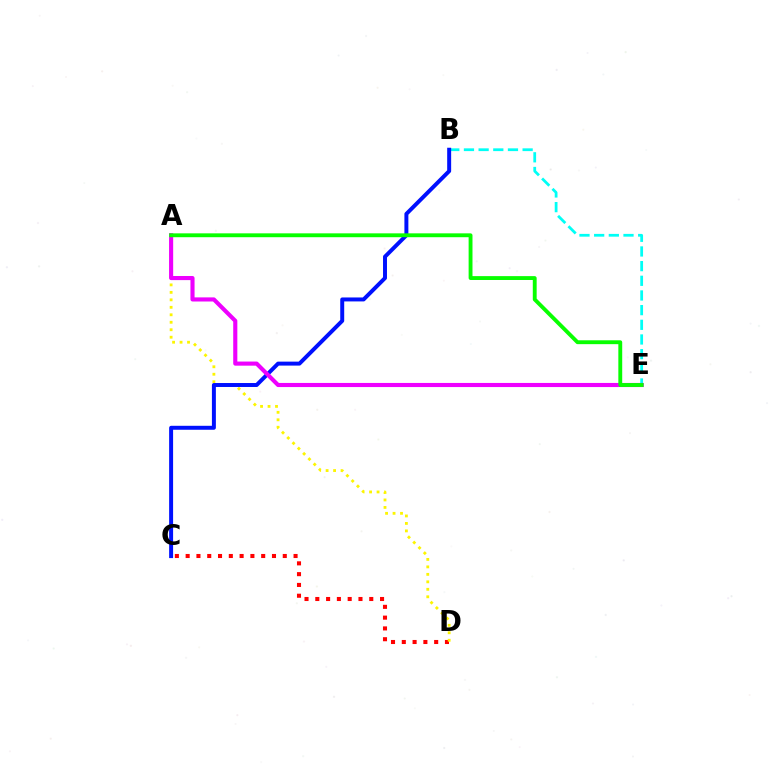{('C', 'D'): [{'color': '#ff0000', 'line_style': 'dotted', 'thickness': 2.93}], ('B', 'E'): [{'color': '#00fff6', 'line_style': 'dashed', 'thickness': 1.99}], ('A', 'D'): [{'color': '#fcf500', 'line_style': 'dotted', 'thickness': 2.03}], ('B', 'C'): [{'color': '#0010ff', 'line_style': 'solid', 'thickness': 2.85}], ('A', 'E'): [{'color': '#ee00ff', 'line_style': 'solid', 'thickness': 2.96}, {'color': '#08ff00', 'line_style': 'solid', 'thickness': 2.78}]}